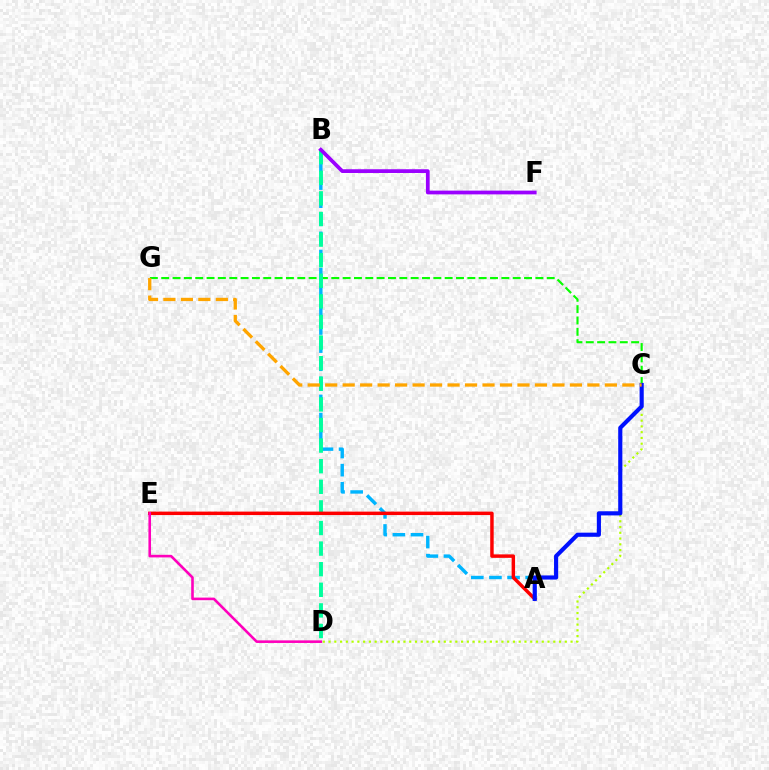{('C', 'G'): [{'color': '#08ff00', 'line_style': 'dashed', 'thickness': 1.54}, {'color': '#ffa500', 'line_style': 'dashed', 'thickness': 2.37}], ('A', 'B'): [{'color': '#00b5ff', 'line_style': 'dashed', 'thickness': 2.46}], ('B', 'D'): [{'color': '#00ff9d', 'line_style': 'dashed', 'thickness': 2.8}], ('A', 'E'): [{'color': '#ff0000', 'line_style': 'solid', 'thickness': 2.49}], ('C', 'D'): [{'color': '#b3ff00', 'line_style': 'dotted', 'thickness': 1.57}], ('A', 'C'): [{'color': '#0010ff', 'line_style': 'solid', 'thickness': 2.98}], ('D', 'E'): [{'color': '#ff00bd', 'line_style': 'solid', 'thickness': 1.87}], ('B', 'F'): [{'color': '#9b00ff', 'line_style': 'solid', 'thickness': 2.7}]}